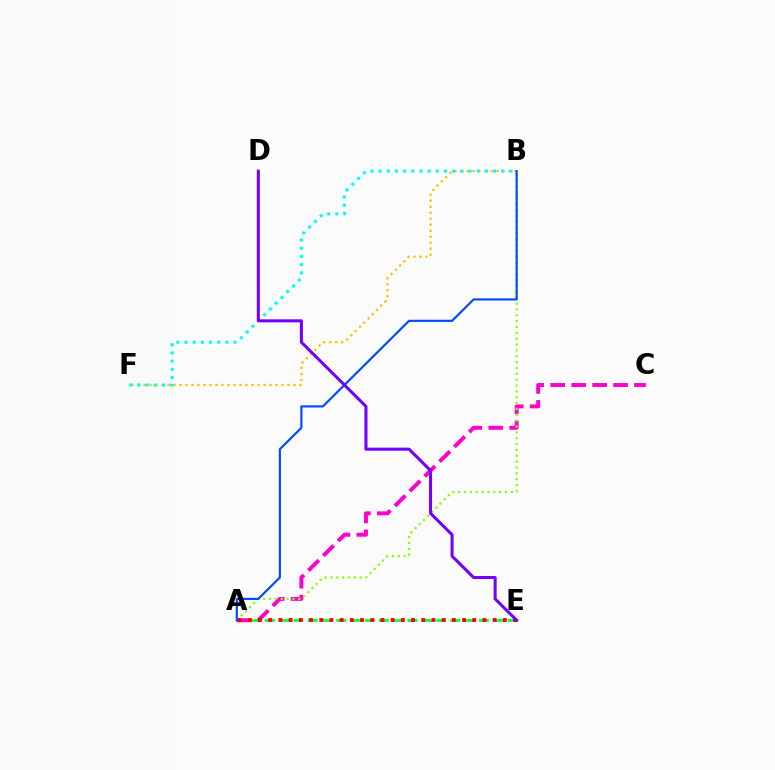{('A', 'E'): [{'color': '#00ff39', 'line_style': 'dashed', 'thickness': 1.94}, {'color': '#ff0000', 'line_style': 'dotted', 'thickness': 2.77}], ('A', 'C'): [{'color': '#ff00cf', 'line_style': 'dashed', 'thickness': 2.85}], ('A', 'B'): [{'color': '#84ff00', 'line_style': 'dotted', 'thickness': 1.59}, {'color': '#004bff', 'line_style': 'solid', 'thickness': 1.57}], ('B', 'F'): [{'color': '#ffbd00', 'line_style': 'dotted', 'thickness': 1.63}, {'color': '#00fff6', 'line_style': 'dotted', 'thickness': 2.22}], ('D', 'E'): [{'color': '#7200ff', 'line_style': 'solid', 'thickness': 2.19}]}